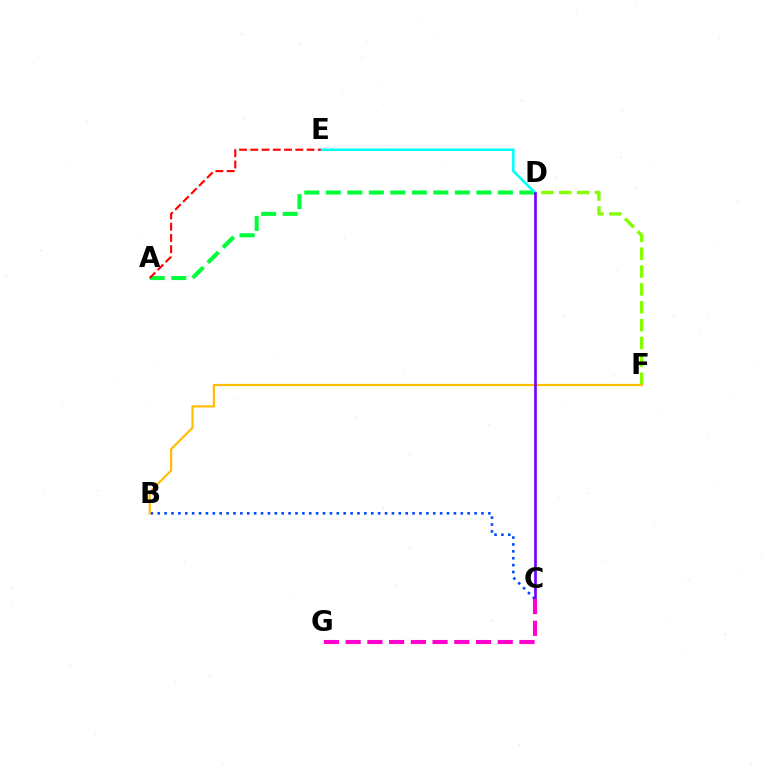{('D', 'F'): [{'color': '#84ff00', 'line_style': 'dashed', 'thickness': 2.43}], ('B', 'C'): [{'color': '#004bff', 'line_style': 'dotted', 'thickness': 1.87}], ('A', 'D'): [{'color': '#00ff39', 'line_style': 'dashed', 'thickness': 2.92}], ('B', 'F'): [{'color': '#ffbd00', 'line_style': 'solid', 'thickness': 1.56}], ('D', 'E'): [{'color': '#00fff6', 'line_style': 'solid', 'thickness': 1.84}], ('C', 'D'): [{'color': '#7200ff', 'line_style': 'solid', 'thickness': 1.91}], ('A', 'E'): [{'color': '#ff0000', 'line_style': 'dashed', 'thickness': 1.53}], ('C', 'G'): [{'color': '#ff00cf', 'line_style': 'dashed', 'thickness': 2.95}]}